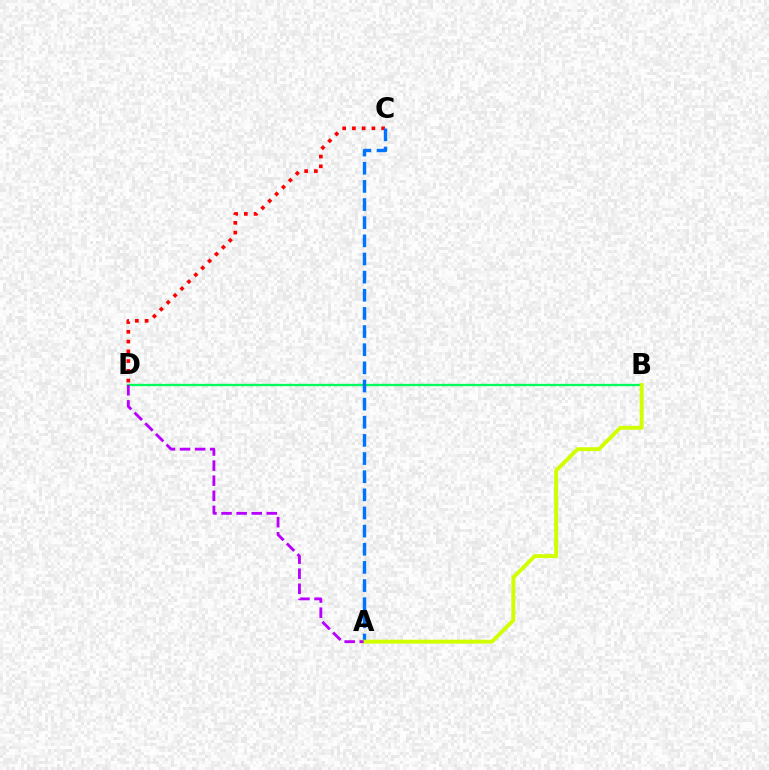{('B', 'D'): [{'color': '#00ff5c', 'line_style': 'solid', 'thickness': 1.68}], ('C', 'D'): [{'color': '#ff0000', 'line_style': 'dotted', 'thickness': 2.65}], ('A', 'C'): [{'color': '#0074ff', 'line_style': 'dashed', 'thickness': 2.46}], ('A', 'B'): [{'color': '#d1ff00', 'line_style': 'solid', 'thickness': 2.81}], ('A', 'D'): [{'color': '#b900ff', 'line_style': 'dashed', 'thickness': 2.05}]}